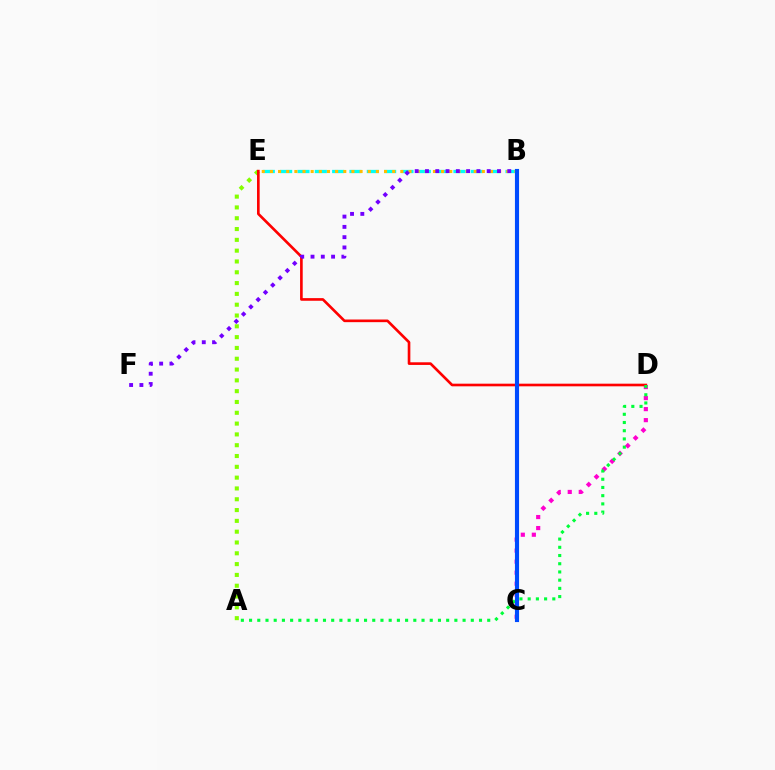{('B', 'E'): [{'color': '#00fff6', 'line_style': 'dashed', 'thickness': 2.35}, {'color': '#ffbd00', 'line_style': 'dotted', 'thickness': 2.21}], ('A', 'E'): [{'color': '#84ff00', 'line_style': 'dotted', 'thickness': 2.94}], ('C', 'D'): [{'color': '#ff00cf', 'line_style': 'dotted', 'thickness': 2.99}], ('D', 'E'): [{'color': '#ff0000', 'line_style': 'solid', 'thickness': 1.9}], ('B', 'F'): [{'color': '#7200ff', 'line_style': 'dotted', 'thickness': 2.79}], ('A', 'D'): [{'color': '#00ff39', 'line_style': 'dotted', 'thickness': 2.23}], ('B', 'C'): [{'color': '#004bff', 'line_style': 'solid', 'thickness': 2.96}]}